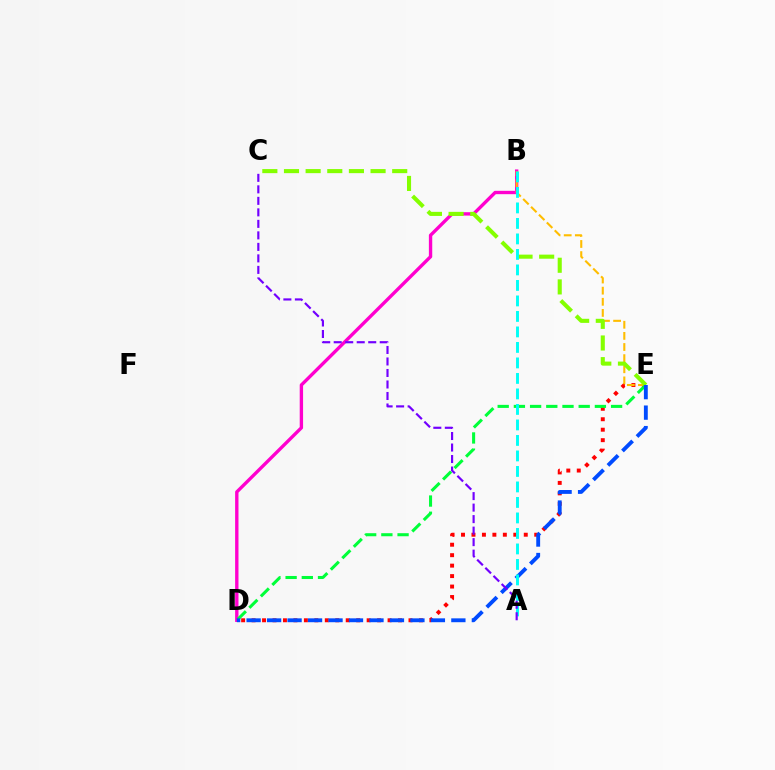{('B', 'D'): [{'color': '#ff00cf', 'line_style': 'solid', 'thickness': 2.42}], ('D', 'E'): [{'color': '#ff0000', 'line_style': 'dotted', 'thickness': 2.84}, {'color': '#00ff39', 'line_style': 'dashed', 'thickness': 2.2}, {'color': '#004bff', 'line_style': 'dashed', 'thickness': 2.78}], ('B', 'E'): [{'color': '#ffbd00', 'line_style': 'dashed', 'thickness': 1.51}], ('C', 'E'): [{'color': '#84ff00', 'line_style': 'dashed', 'thickness': 2.94}], ('A', 'B'): [{'color': '#00fff6', 'line_style': 'dashed', 'thickness': 2.11}], ('A', 'C'): [{'color': '#7200ff', 'line_style': 'dashed', 'thickness': 1.56}]}